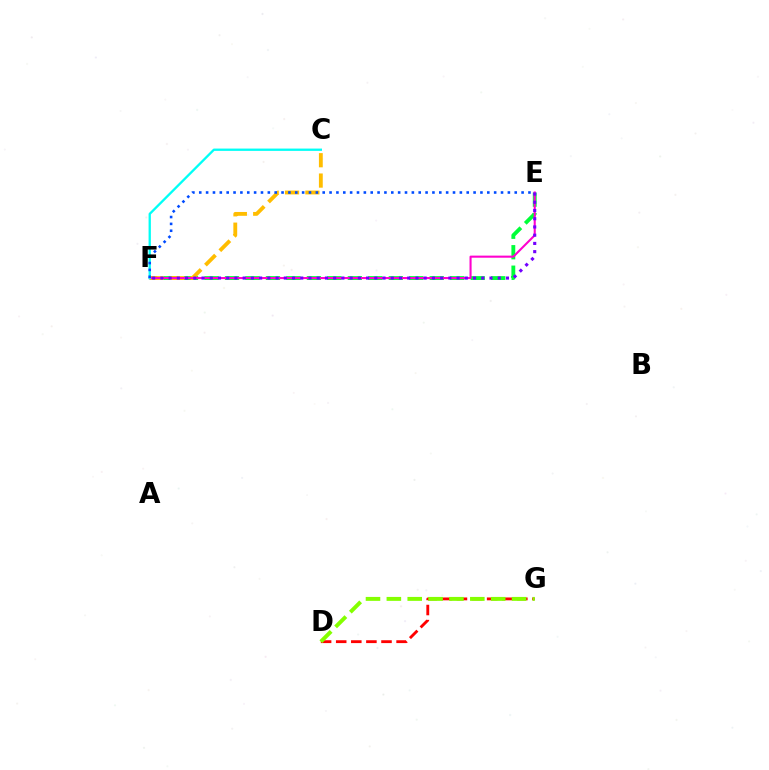{('E', 'F'): [{'color': '#00ff39', 'line_style': 'dashed', 'thickness': 2.78}, {'color': '#ff00cf', 'line_style': 'solid', 'thickness': 1.5}, {'color': '#7200ff', 'line_style': 'dotted', 'thickness': 2.24}, {'color': '#004bff', 'line_style': 'dotted', 'thickness': 1.86}], ('C', 'F'): [{'color': '#ffbd00', 'line_style': 'dashed', 'thickness': 2.77}, {'color': '#00fff6', 'line_style': 'solid', 'thickness': 1.67}], ('D', 'G'): [{'color': '#ff0000', 'line_style': 'dashed', 'thickness': 2.05}, {'color': '#84ff00', 'line_style': 'dashed', 'thickness': 2.83}]}